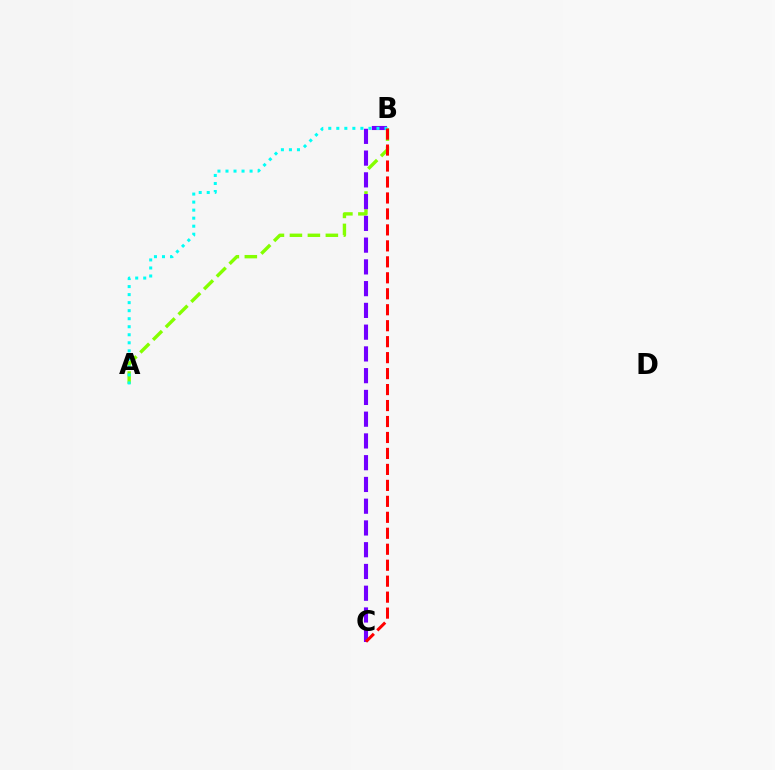{('A', 'B'): [{'color': '#84ff00', 'line_style': 'dashed', 'thickness': 2.44}, {'color': '#00fff6', 'line_style': 'dotted', 'thickness': 2.18}], ('B', 'C'): [{'color': '#7200ff', 'line_style': 'dashed', 'thickness': 2.96}, {'color': '#ff0000', 'line_style': 'dashed', 'thickness': 2.17}]}